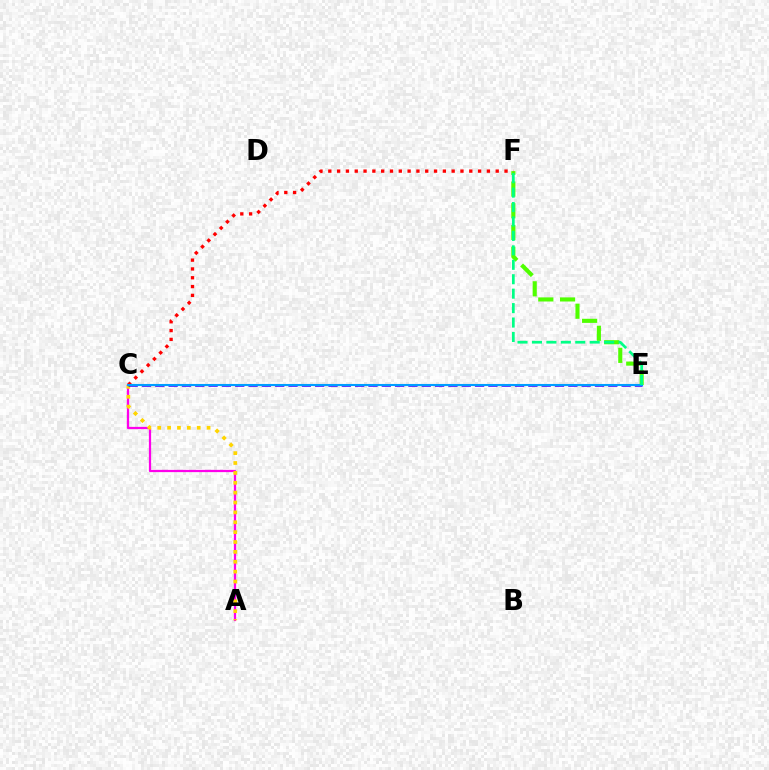{('E', 'F'): [{'color': '#4fff00', 'line_style': 'dashed', 'thickness': 2.95}, {'color': '#00ff86', 'line_style': 'dashed', 'thickness': 1.96}], ('A', 'C'): [{'color': '#ff00ed', 'line_style': 'solid', 'thickness': 1.61}, {'color': '#ffd500', 'line_style': 'dotted', 'thickness': 2.68}], ('C', 'F'): [{'color': '#ff0000', 'line_style': 'dotted', 'thickness': 2.39}], ('C', 'E'): [{'color': '#3700ff', 'line_style': 'dashed', 'thickness': 1.81}, {'color': '#009eff', 'line_style': 'solid', 'thickness': 1.51}]}